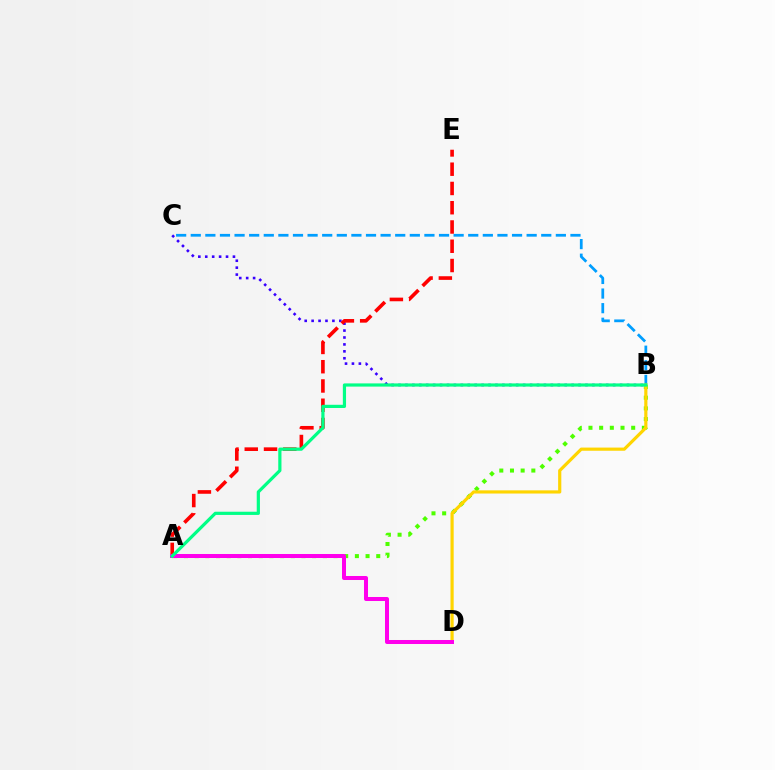{('A', 'B'): [{'color': '#4fff00', 'line_style': 'dotted', 'thickness': 2.9}, {'color': '#00ff86', 'line_style': 'solid', 'thickness': 2.3}], ('B', 'C'): [{'color': '#009eff', 'line_style': 'dashed', 'thickness': 1.98}, {'color': '#3700ff', 'line_style': 'dotted', 'thickness': 1.88}], ('B', 'D'): [{'color': '#ffd500', 'line_style': 'solid', 'thickness': 2.29}], ('A', 'E'): [{'color': '#ff0000', 'line_style': 'dashed', 'thickness': 2.62}], ('A', 'D'): [{'color': '#ff00ed', 'line_style': 'solid', 'thickness': 2.89}]}